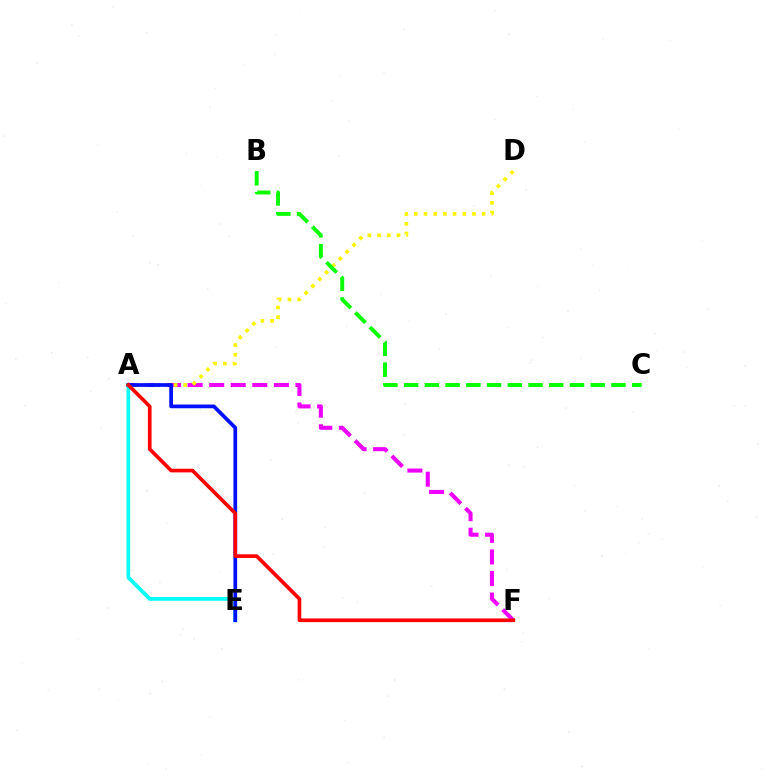{('A', 'E'): [{'color': '#00fff6', 'line_style': 'solid', 'thickness': 2.68}, {'color': '#0010ff', 'line_style': 'solid', 'thickness': 2.68}], ('A', 'F'): [{'color': '#ee00ff', 'line_style': 'dashed', 'thickness': 2.93}, {'color': '#ff0000', 'line_style': 'solid', 'thickness': 2.64}], ('A', 'D'): [{'color': '#fcf500', 'line_style': 'dotted', 'thickness': 2.63}], ('B', 'C'): [{'color': '#08ff00', 'line_style': 'dashed', 'thickness': 2.82}]}